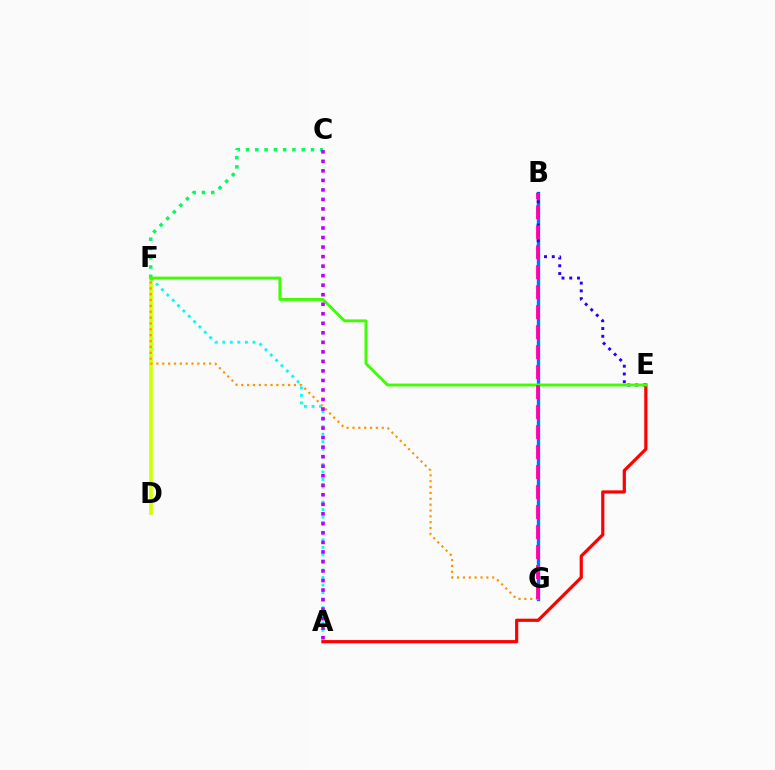{('B', 'G'): [{'color': '#0074ff', 'line_style': 'solid', 'thickness': 2.41}, {'color': '#ff00ac', 'line_style': 'dashed', 'thickness': 2.72}], ('B', 'E'): [{'color': '#2500ff', 'line_style': 'dotted', 'thickness': 2.11}], ('A', 'E'): [{'color': '#ff0000', 'line_style': 'solid', 'thickness': 2.3}], ('D', 'F'): [{'color': '#d1ff00', 'line_style': 'solid', 'thickness': 2.61}], ('F', 'G'): [{'color': '#ff9400', 'line_style': 'dotted', 'thickness': 1.59}], ('C', 'F'): [{'color': '#00ff5c', 'line_style': 'dotted', 'thickness': 2.52}], ('A', 'F'): [{'color': '#00fff6', 'line_style': 'dotted', 'thickness': 2.05}], ('E', 'F'): [{'color': '#3dff00', 'line_style': 'solid', 'thickness': 2.06}], ('A', 'C'): [{'color': '#b900ff', 'line_style': 'dotted', 'thickness': 2.59}]}